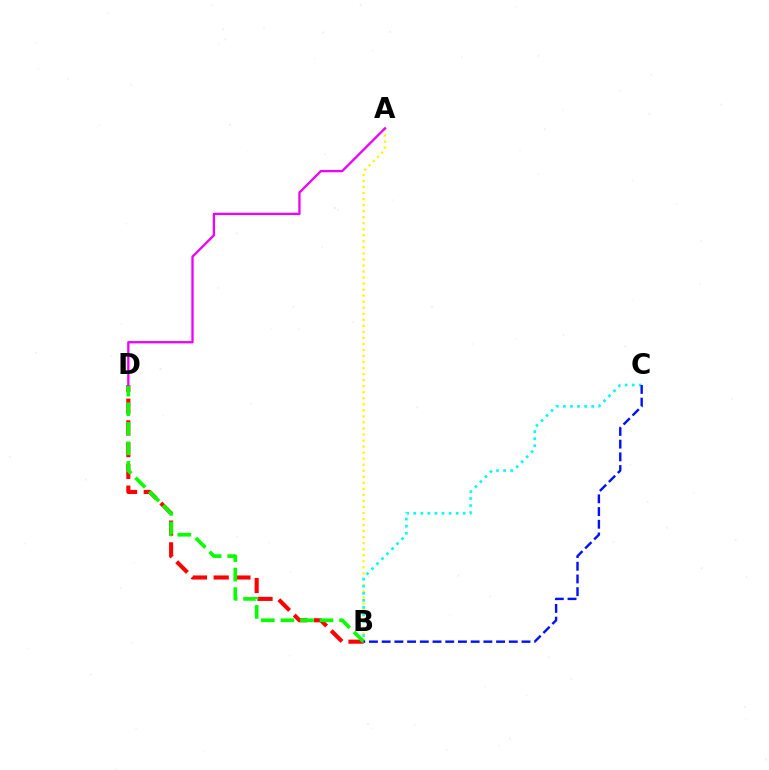{('A', 'B'): [{'color': '#fcf500', 'line_style': 'dotted', 'thickness': 1.64}], ('B', 'D'): [{'color': '#ff0000', 'line_style': 'dashed', 'thickness': 2.95}, {'color': '#08ff00', 'line_style': 'dashed', 'thickness': 2.66}], ('A', 'D'): [{'color': '#ee00ff', 'line_style': 'solid', 'thickness': 1.67}], ('B', 'C'): [{'color': '#00fff6', 'line_style': 'dotted', 'thickness': 1.92}, {'color': '#0010ff', 'line_style': 'dashed', 'thickness': 1.73}]}